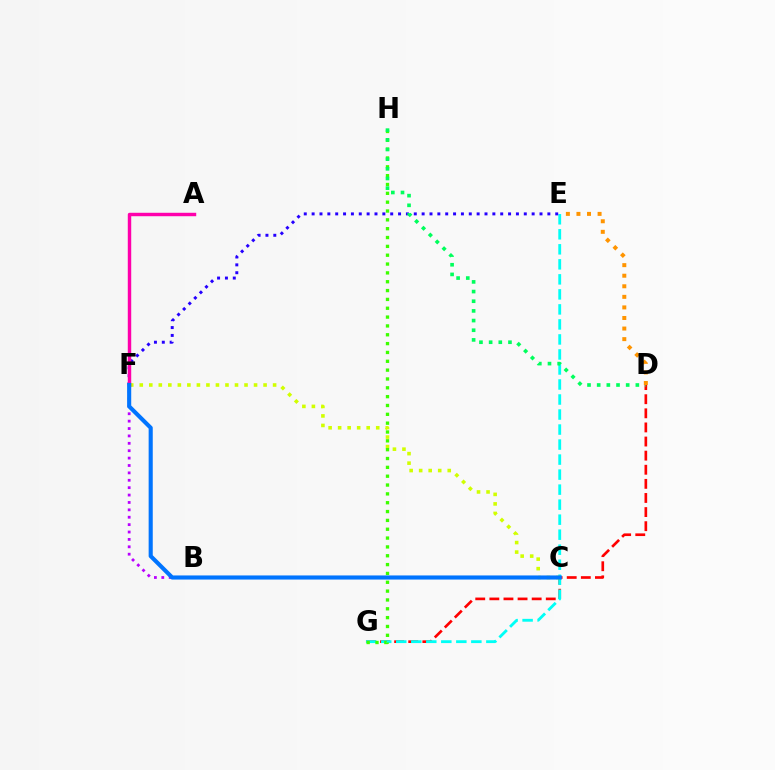{('D', 'G'): [{'color': '#ff0000', 'line_style': 'dashed', 'thickness': 1.92}], ('E', 'G'): [{'color': '#00fff6', 'line_style': 'dashed', 'thickness': 2.04}], ('C', 'F'): [{'color': '#d1ff00', 'line_style': 'dotted', 'thickness': 2.59}, {'color': '#0074ff', 'line_style': 'solid', 'thickness': 2.96}], ('B', 'F'): [{'color': '#b900ff', 'line_style': 'dotted', 'thickness': 2.01}], ('G', 'H'): [{'color': '#3dff00', 'line_style': 'dotted', 'thickness': 2.4}], ('E', 'F'): [{'color': '#2500ff', 'line_style': 'dotted', 'thickness': 2.13}], ('D', 'H'): [{'color': '#00ff5c', 'line_style': 'dotted', 'thickness': 2.63}], ('A', 'F'): [{'color': '#ff00ac', 'line_style': 'solid', 'thickness': 2.47}], ('D', 'E'): [{'color': '#ff9400', 'line_style': 'dotted', 'thickness': 2.87}]}